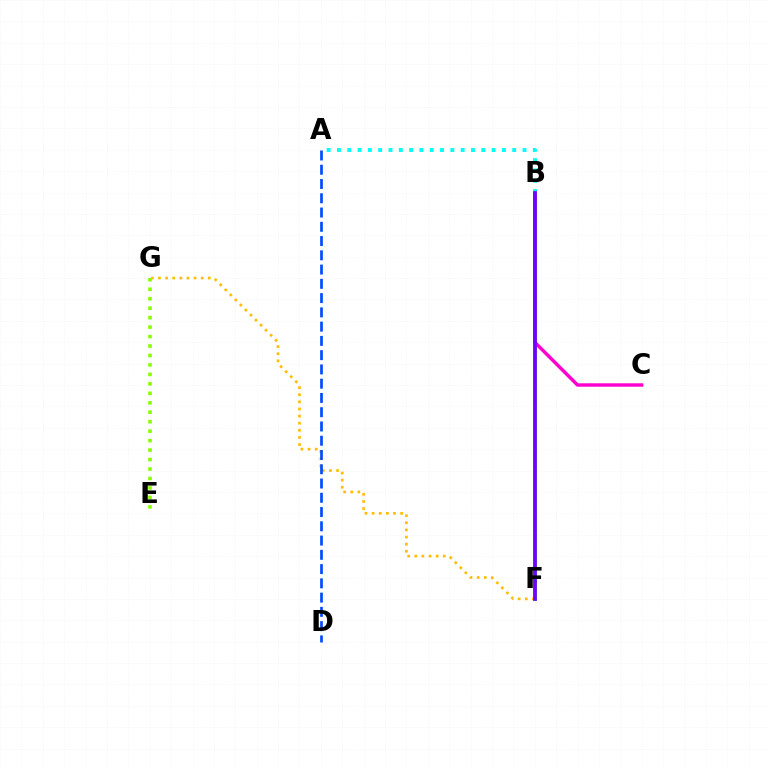{('F', 'G'): [{'color': '#ffbd00', 'line_style': 'dotted', 'thickness': 1.93}], ('B', 'F'): [{'color': '#ff0000', 'line_style': 'dotted', 'thickness': 1.55}, {'color': '#00ff39', 'line_style': 'solid', 'thickness': 2.68}, {'color': '#7200ff', 'line_style': 'solid', 'thickness': 2.67}], ('E', 'G'): [{'color': '#84ff00', 'line_style': 'dotted', 'thickness': 2.57}], ('B', 'C'): [{'color': '#ff00cf', 'line_style': 'solid', 'thickness': 2.47}], ('A', 'B'): [{'color': '#00fff6', 'line_style': 'dotted', 'thickness': 2.8}], ('A', 'D'): [{'color': '#004bff', 'line_style': 'dashed', 'thickness': 1.94}]}